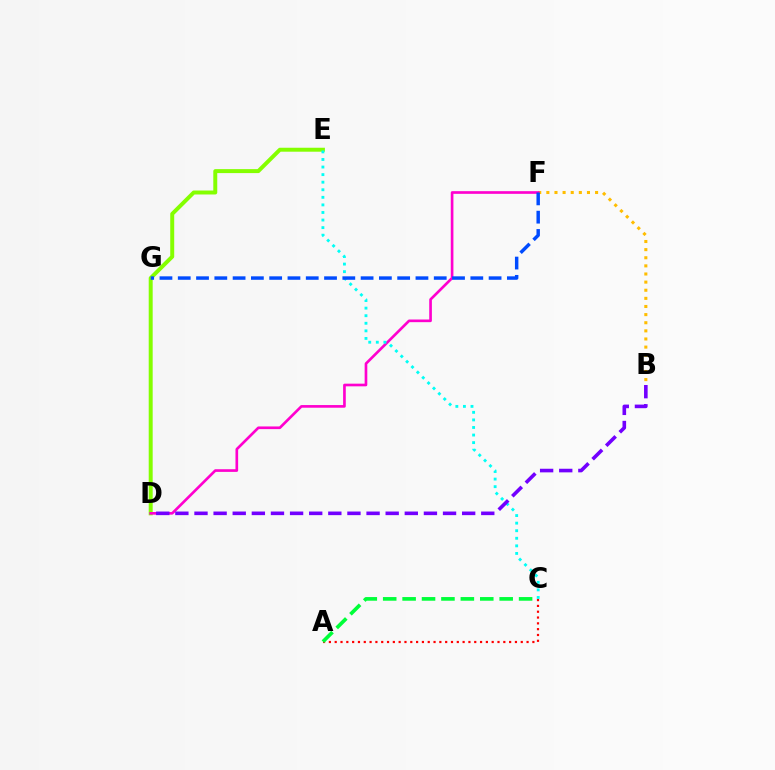{('D', 'E'): [{'color': '#84ff00', 'line_style': 'solid', 'thickness': 2.85}], ('B', 'F'): [{'color': '#ffbd00', 'line_style': 'dotted', 'thickness': 2.21}], ('A', 'C'): [{'color': '#ff0000', 'line_style': 'dotted', 'thickness': 1.58}, {'color': '#00ff39', 'line_style': 'dashed', 'thickness': 2.64}], ('D', 'F'): [{'color': '#ff00cf', 'line_style': 'solid', 'thickness': 1.92}], ('C', 'E'): [{'color': '#00fff6', 'line_style': 'dotted', 'thickness': 2.06}], ('B', 'D'): [{'color': '#7200ff', 'line_style': 'dashed', 'thickness': 2.6}], ('F', 'G'): [{'color': '#004bff', 'line_style': 'dashed', 'thickness': 2.48}]}